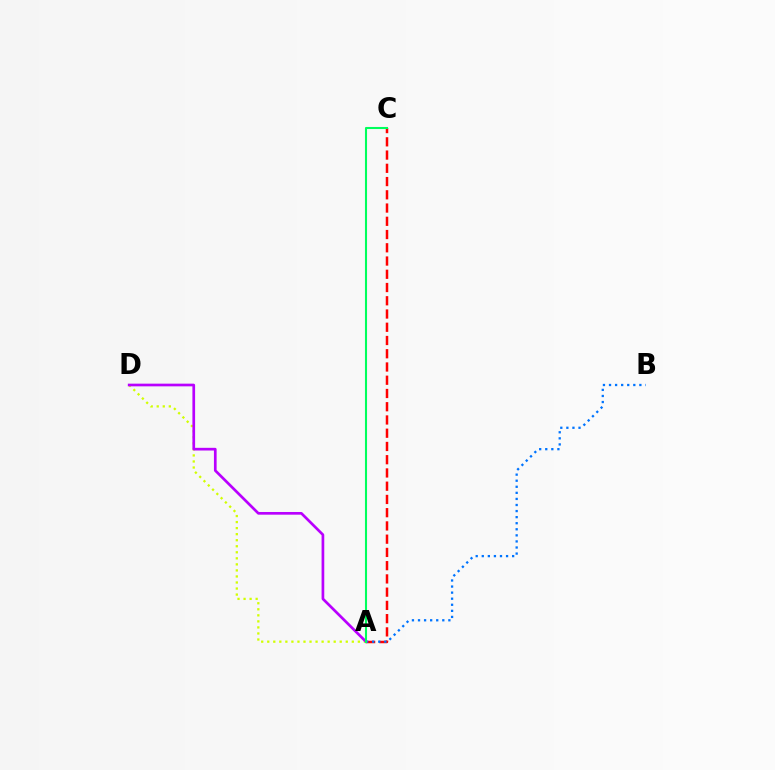{('A', 'C'): [{'color': '#ff0000', 'line_style': 'dashed', 'thickness': 1.8}, {'color': '#00ff5c', 'line_style': 'solid', 'thickness': 1.5}], ('A', 'B'): [{'color': '#0074ff', 'line_style': 'dotted', 'thickness': 1.65}], ('A', 'D'): [{'color': '#d1ff00', 'line_style': 'dotted', 'thickness': 1.64}, {'color': '#b900ff', 'line_style': 'solid', 'thickness': 1.94}]}